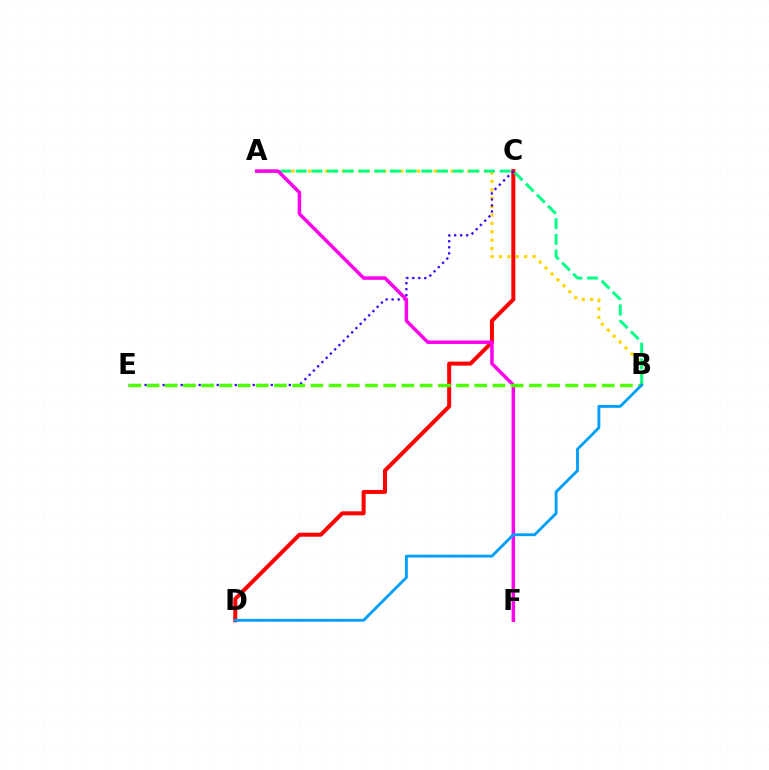{('C', 'D'): [{'color': '#ff0000', 'line_style': 'solid', 'thickness': 2.88}], ('A', 'B'): [{'color': '#ffd500', 'line_style': 'dotted', 'thickness': 2.28}, {'color': '#00ff86', 'line_style': 'dashed', 'thickness': 2.13}], ('C', 'E'): [{'color': '#3700ff', 'line_style': 'dotted', 'thickness': 1.63}], ('A', 'F'): [{'color': '#ff00ed', 'line_style': 'solid', 'thickness': 2.51}], ('B', 'E'): [{'color': '#4fff00', 'line_style': 'dashed', 'thickness': 2.47}], ('B', 'D'): [{'color': '#009eff', 'line_style': 'solid', 'thickness': 2.05}]}